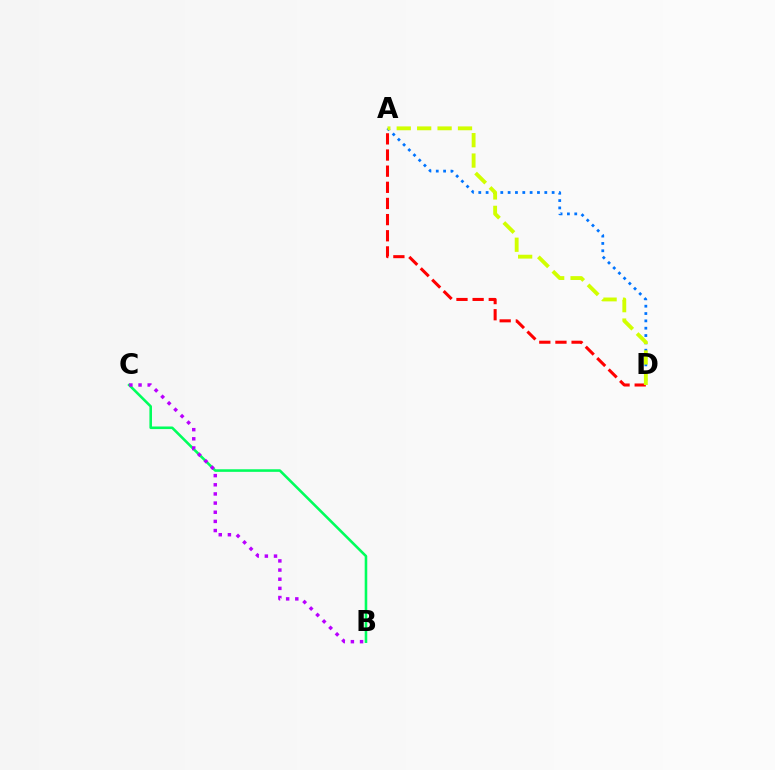{('A', 'D'): [{'color': '#0074ff', 'line_style': 'dotted', 'thickness': 1.99}, {'color': '#ff0000', 'line_style': 'dashed', 'thickness': 2.19}, {'color': '#d1ff00', 'line_style': 'dashed', 'thickness': 2.77}], ('B', 'C'): [{'color': '#00ff5c', 'line_style': 'solid', 'thickness': 1.86}, {'color': '#b900ff', 'line_style': 'dotted', 'thickness': 2.49}]}